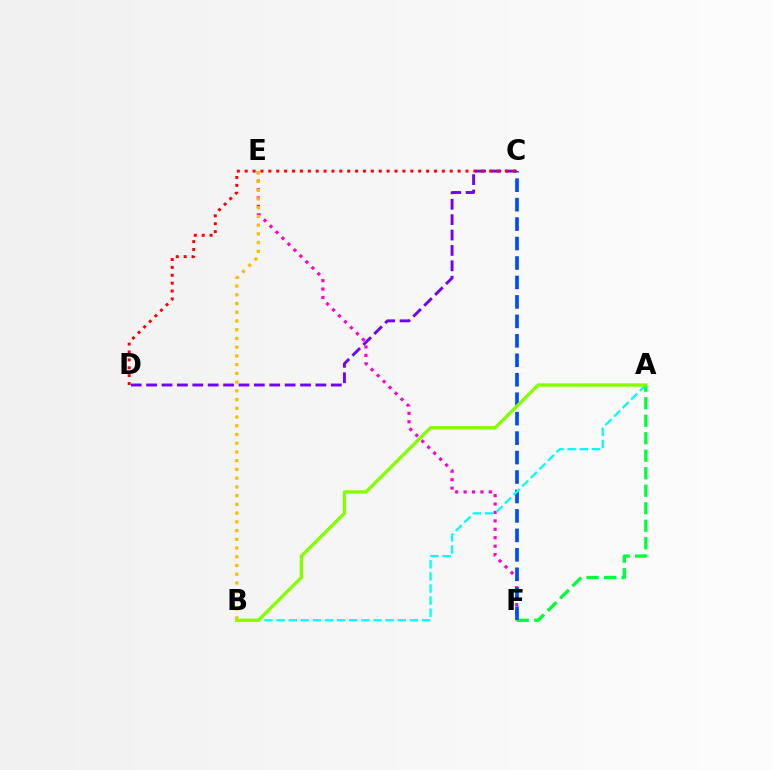{('C', 'D'): [{'color': '#7200ff', 'line_style': 'dashed', 'thickness': 2.09}, {'color': '#ff0000', 'line_style': 'dotted', 'thickness': 2.14}], ('E', 'F'): [{'color': '#ff00cf', 'line_style': 'dotted', 'thickness': 2.29}], ('A', 'F'): [{'color': '#00ff39', 'line_style': 'dashed', 'thickness': 2.38}], ('C', 'F'): [{'color': '#004bff', 'line_style': 'dashed', 'thickness': 2.64}], ('A', 'B'): [{'color': '#00fff6', 'line_style': 'dashed', 'thickness': 1.65}, {'color': '#84ff00', 'line_style': 'solid', 'thickness': 2.41}], ('B', 'E'): [{'color': '#ffbd00', 'line_style': 'dotted', 'thickness': 2.37}]}